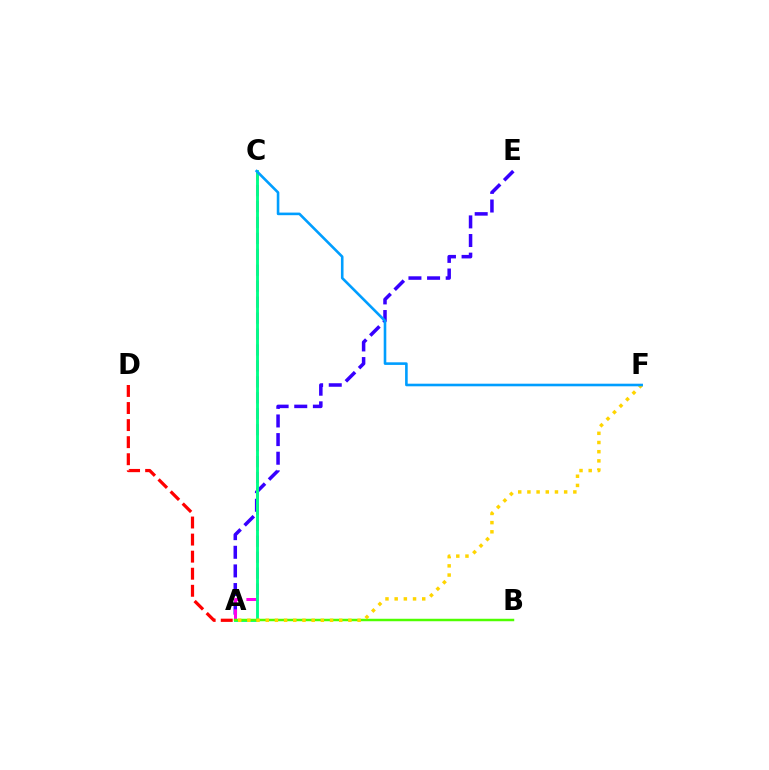{('A', 'E'): [{'color': '#3700ff', 'line_style': 'dashed', 'thickness': 2.53}], ('A', 'C'): [{'color': '#ff00ed', 'line_style': 'dashed', 'thickness': 2.17}, {'color': '#00ff86', 'line_style': 'solid', 'thickness': 2.08}], ('A', 'B'): [{'color': '#4fff00', 'line_style': 'solid', 'thickness': 1.78}], ('A', 'F'): [{'color': '#ffd500', 'line_style': 'dotted', 'thickness': 2.5}], ('C', 'F'): [{'color': '#009eff', 'line_style': 'solid', 'thickness': 1.87}], ('A', 'D'): [{'color': '#ff0000', 'line_style': 'dashed', 'thickness': 2.32}]}